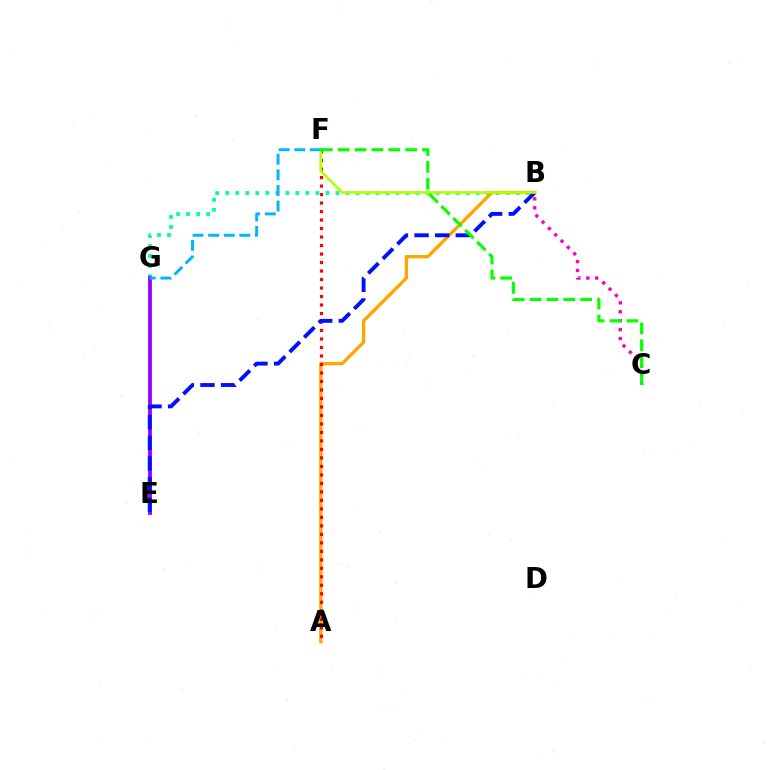{('B', 'G'): [{'color': '#00ff9d', 'line_style': 'dotted', 'thickness': 2.72}], ('B', 'C'): [{'color': '#ff00bd', 'line_style': 'dotted', 'thickness': 2.43}], ('E', 'G'): [{'color': '#9b00ff', 'line_style': 'solid', 'thickness': 2.76}], ('A', 'B'): [{'color': '#ffa500', 'line_style': 'solid', 'thickness': 2.39}], ('A', 'F'): [{'color': '#ff0000', 'line_style': 'dotted', 'thickness': 2.31}], ('B', 'E'): [{'color': '#0010ff', 'line_style': 'dashed', 'thickness': 2.8}], ('B', 'F'): [{'color': '#b3ff00', 'line_style': 'solid', 'thickness': 1.9}], ('F', 'G'): [{'color': '#00b5ff', 'line_style': 'dashed', 'thickness': 2.12}], ('C', 'F'): [{'color': '#08ff00', 'line_style': 'dashed', 'thickness': 2.29}]}